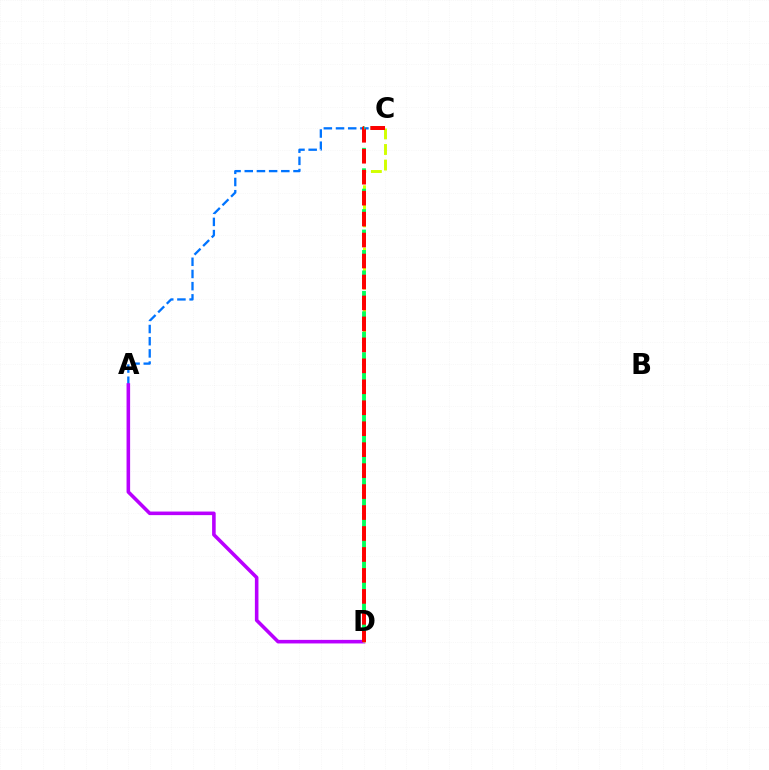{('A', 'C'): [{'color': '#0074ff', 'line_style': 'dashed', 'thickness': 1.66}], ('A', 'D'): [{'color': '#b900ff', 'line_style': 'solid', 'thickness': 2.57}], ('C', 'D'): [{'color': '#d1ff00', 'line_style': 'dashed', 'thickness': 2.11}, {'color': '#00ff5c', 'line_style': 'dashed', 'thickness': 2.78}, {'color': '#ff0000', 'line_style': 'dashed', 'thickness': 2.85}]}